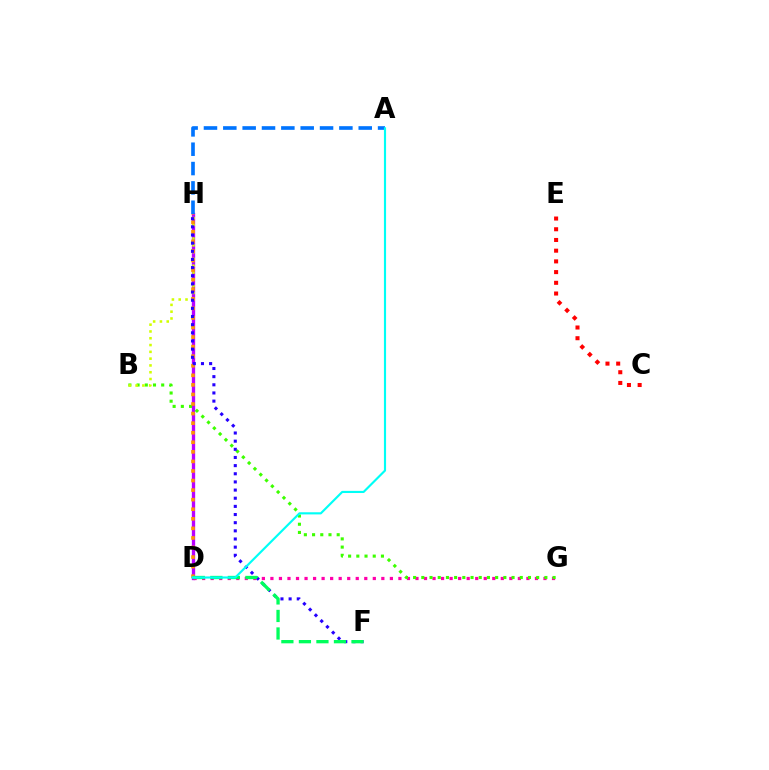{('D', 'H'): [{'color': '#b900ff', 'line_style': 'solid', 'thickness': 2.39}, {'color': '#ff9400', 'line_style': 'dotted', 'thickness': 2.6}], ('D', 'G'): [{'color': '#ff00ac', 'line_style': 'dotted', 'thickness': 2.32}], ('B', 'G'): [{'color': '#3dff00', 'line_style': 'dotted', 'thickness': 2.23}], ('B', 'H'): [{'color': '#d1ff00', 'line_style': 'dotted', 'thickness': 1.85}], ('F', 'H'): [{'color': '#2500ff', 'line_style': 'dotted', 'thickness': 2.21}], ('D', 'F'): [{'color': '#00ff5c', 'line_style': 'dashed', 'thickness': 2.38}], ('A', 'H'): [{'color': '#0074ff', 'line_style': 'dashed', 'thickness': 2.63}], ('C', 'E'): [{'color': '#ff0000', 'line_style': 'dotted', 'thickness': 2.91}], ('A', 'D'): [{'color': '#00fff6', 'line_style': 'solid', 'thickness': 1.54}]}